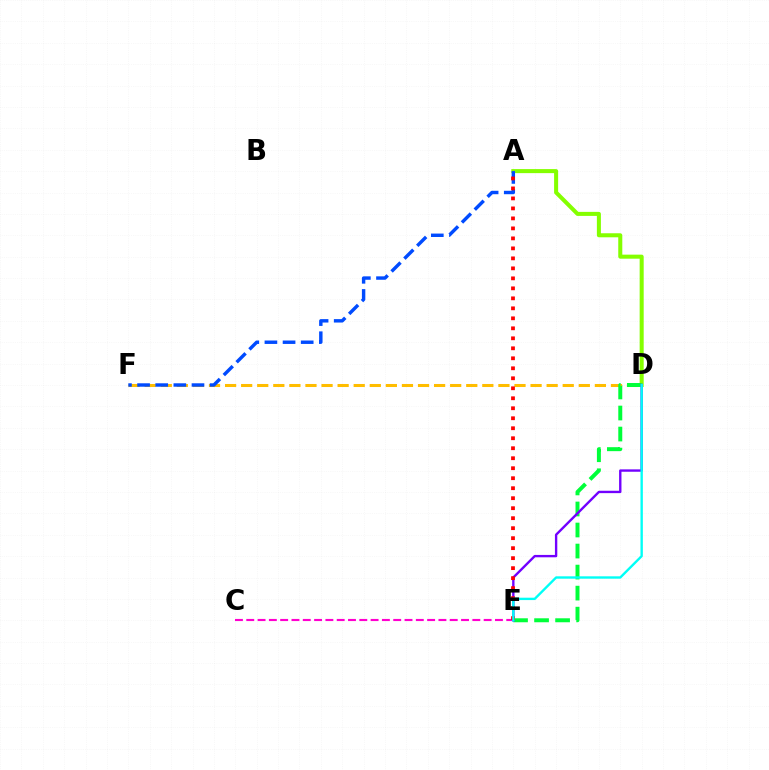{('C', 'E'): [{'color': '#ff00cf', 'line_style': 'dashed', 'thickness': 1.54}], ('A', 'D'): [{'color': '#84ff00', 'line_style': 'solid', 'thickness': 2.91}], ('D', 'F'): [{'color': '#ffbd00', 'line_style': 'dashed', 'thickness': 2.18}], ('D', 'E'): [{'color': '#00ff39', 'line_style': 'dashed', 'thickness': 2.86}, {'color': '#7200ff', 'line_style': 'solid', 'thickness': 1.71}, {'color': '#00fff6', 'line_style': 'solid', 'thickness': 1.71}], ('A', 'F'): [{'color': '#004bff', 'line_style': 'dashed', 'thickness': 2.46}], ('A', 'E'): [{'color': '#ff0000', 'line_style': 'dotted', 'thickness': 2.72}]}